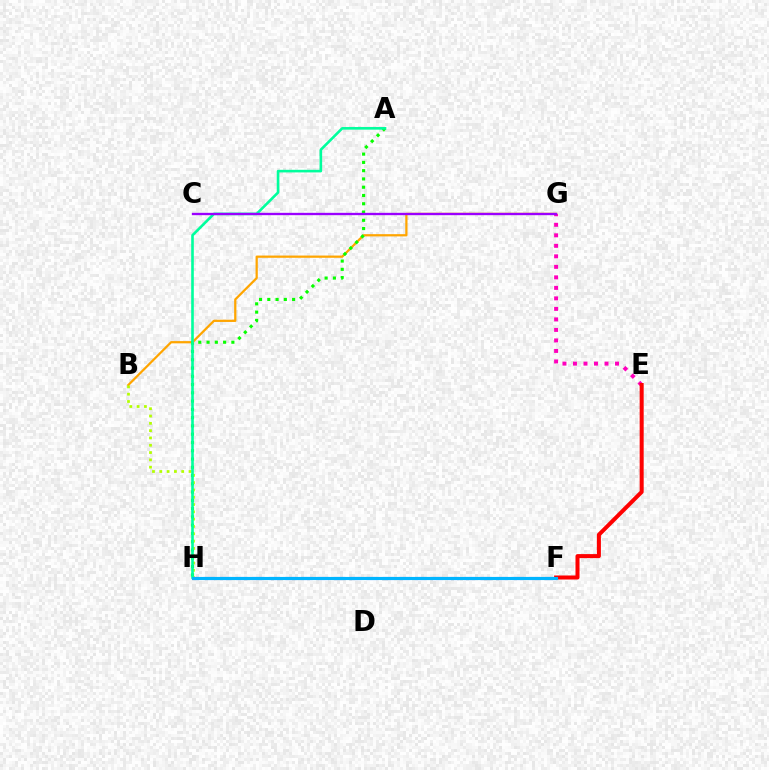{('E', 'G'): [{'color': '#ff00bd', 'line_style': 'dotted', 'thickness': 2.86}], ('B', 'G'): [{'color': '#ffa500', 'line_style': 'solid', 'thickness': 1.61}], ('A', 'H'): [{'color': '#08ff00', 'line_style': 'dotted', 'thickness': 2.25}, {'color': '#00ff9d', 'line_style': 'solid', 'thickness': 1.88}], ('B', 'H'): [{'color': '#b3ff00', 'line_style': 'dotted', 'thickness': 1.99}], ('E', 'F'): [{'color': '#ff0000', 'line_style': 'solid', 'thickness': 2.9}], ('F', 'H'): [{'color': '#0010ff', 'line_style': 'dashed', 'thickness': 2.21}, {'color': '#00b5ff', 'line_style': 'solid', 'thickness': 2.25}], ('C', 'G'): [{'color': '#9b00ff', 'line_style': 'solid', 'thickness': 1.68}]}